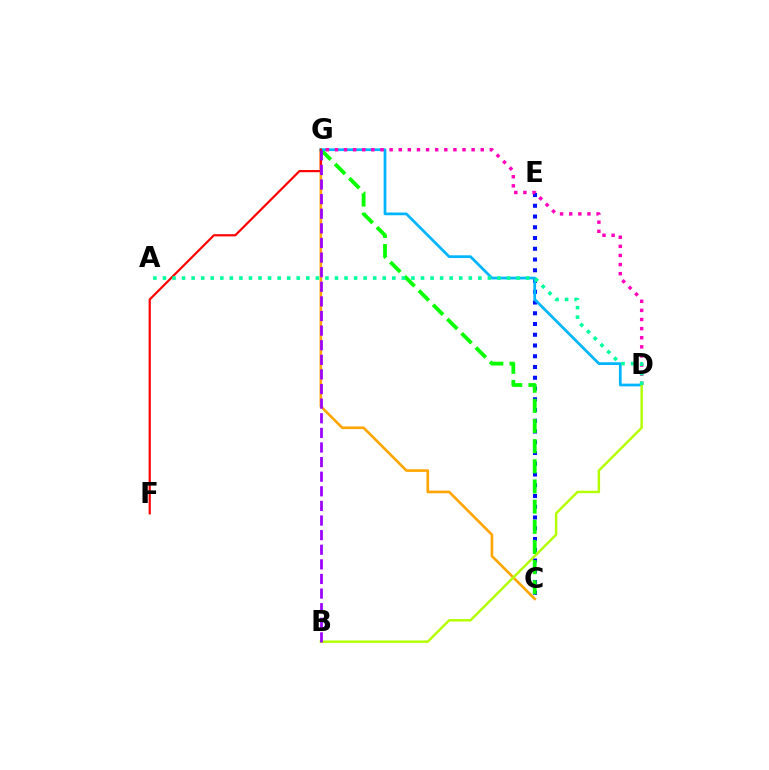{('C', 'E'): [{'color': '#0010ff', 'line_style': 'dotted', 'thickness': 2.92}], ('C', 'G'): [{'color': '#08ff00', 'line_style': 'dashed', 'thickness': 2.74}, {'color': '#ffa500', 'line_style': 'solid', 'thickness': 1.9}], ('D', 'G'): [{'color': '#00b5ff', 'line_style': 'solid', 'thickness': 1.97}, {'color': '#ff00bd', 'line_style': 'dotted', 'thickness': 2.48}], ('B', 'D'): [{'color': '#b3ff00', 'line_style': 'solid', 'thickness': 1.76}], ('F', 'G'): [{'color': '#ff0000', 'line_style': 'solid', 'thickness': 1.57}], ('A', 'D'): [{'color': '#00ff9d', 'line_style': 'dotted', 'thickness': 2.6}], ('B', 'G'): [{'color': '#9b00ff', 'line_style': 'dashed', 'thickness': 1.98}]}